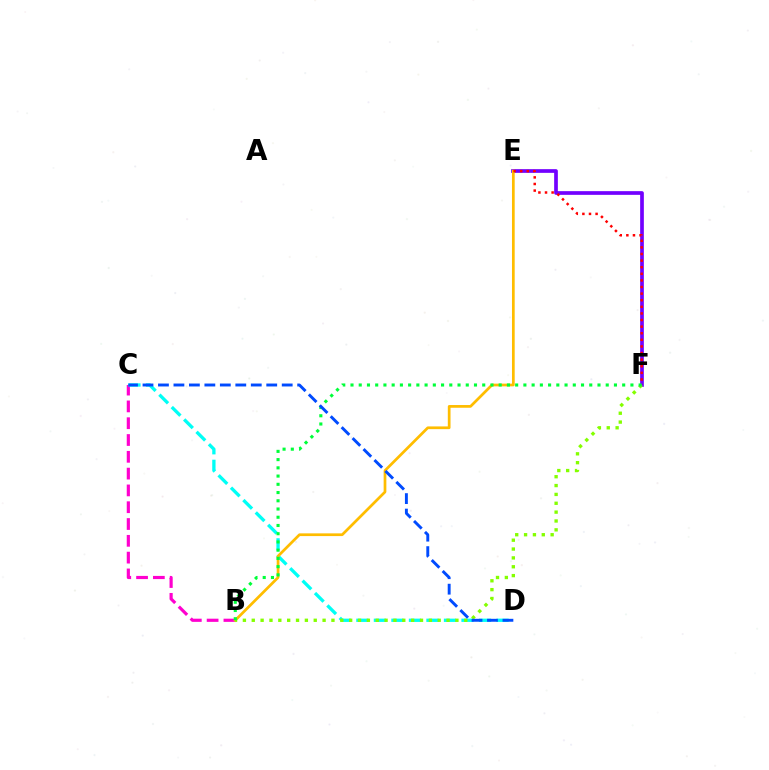{('B', 'C'): [{'color': '#ff00cf', 'line_style': 'dashed', 'thickness': 2.28}], ('E', 'F'): [{'color': '#7200ff', 'line_style': 'solid', 'thickness': 2.66}, {'color': '#ff0000', 'line_style': 'dotted', 'thickness': 1.79}], ('C', 'D'): [{'color': '#00fff6', 'line_style': 'dashed', 'thickness': 2.38}, {'color': '#004bff', 'line_style': 'dashed', 'thickness': 2.1}], ('B', 'E'): [{'color': '#ffbd00', 'line_style': 'solid', 'thickness': 1.96}], ('B', 'F'): [{'color': '#84ff00', 'line_style': 'dotted', 'thickness': 2.41}, {'color': '#00ff39', 'line_style': 'dotted', 'thickness': 2.24}]}